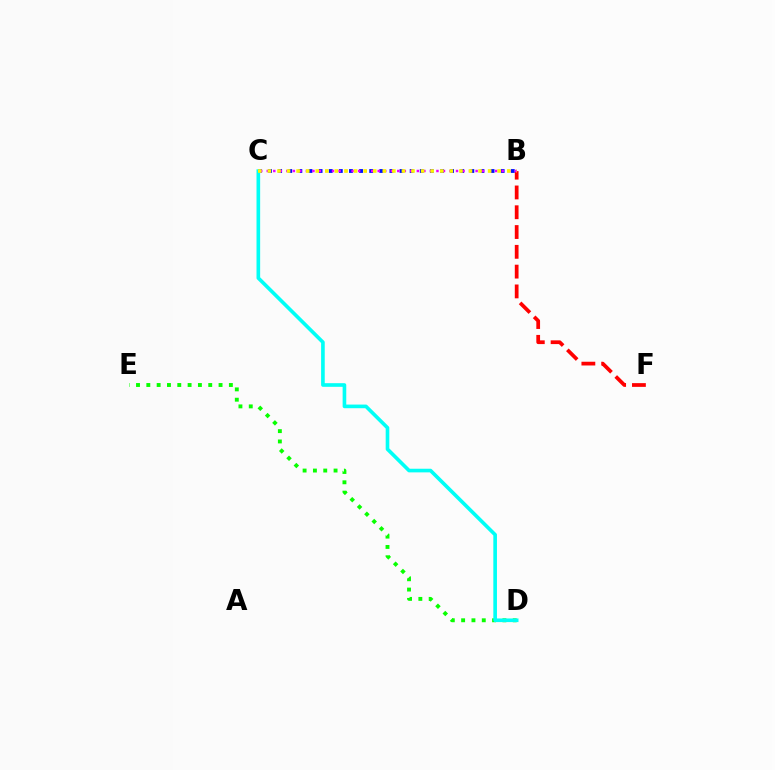{('D', 'E'): [{'color': '#08ff00', 'line_style': 'dotted', 'thickness': 2.8}], ('B', 'F'): [{'color': '#ff0000', 'line_style': 'dashed', 'thickness': 2.69}], ('B', 'C'): [{'color': '#0010ff', 'line_style': 'dotted', 'thickness': 2.75}, {'color': '#ee00ff', 'line_style': 'dotted', 'thickness': 1.77}, {'color': '#fcf500', 'line_style': 'dotted', 'thickness': 2.6}], ('C', 'D'): [{'color': '#00fff6', 'line_style': 'solid', 'thickness': 2.62}]}